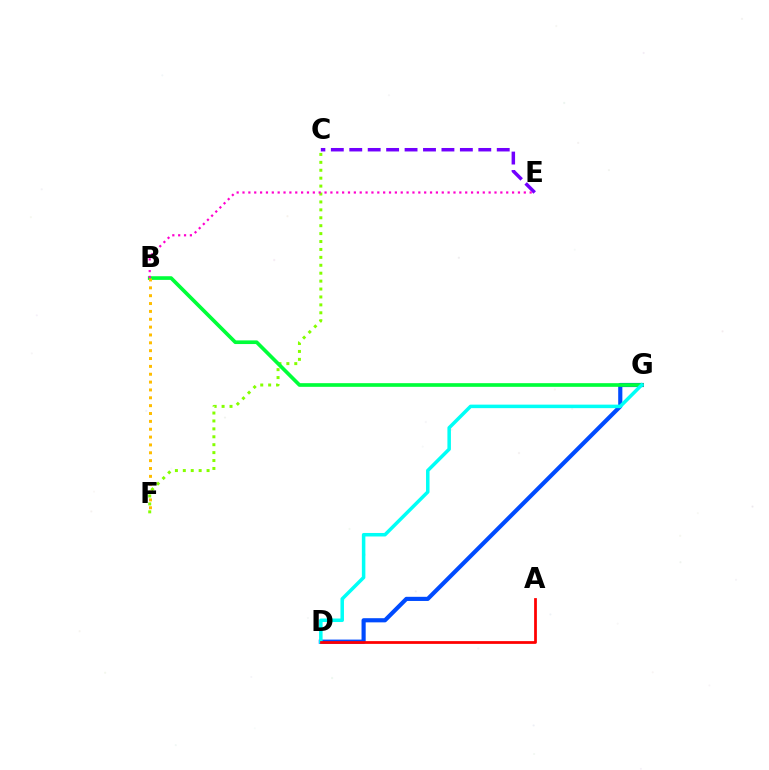{('C', 'F'): [{'color': '#84ff00', 'line_style': 'dotted', 'thickness': 2.15}], ('D', 'G'): [{'color': '#004bff', 'line_style': 'solid', 'thickness': 2.99}, {'color': '#00fff6', 'line_style': 'solid', 'thickness': 2.53}], ('B', 'G'): [{'color': '#00ff39', 'line_style': 'solid', 'thickness': 2.64}], ('C', 'E'): [{'color': '#7200ff', 'line_style': 'dashed', 'thickness': 2.5}], ('B', 'E'): [{'color': '#ff00cf', 'line_style': 'dotted', 'thickness': 1.59}], ('B', 'F'): [{'color': '#ffbd00', 'line_style': 'dotted', 'thickness': 2.13}], ('A', 'D'): [{'color': '#ff0000', 'line_style': 'solid', 'thickness': 1.99}]}